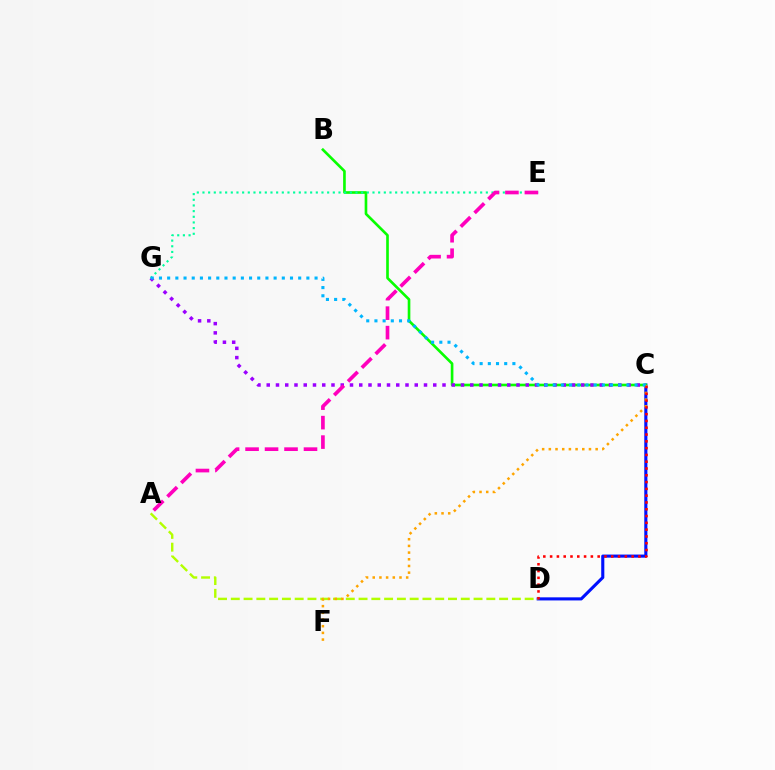{('C', 'D'): [{'color': '#0010ff', 'line_style': 'solid', 'thickness': 2.23}, {'color': '#ff0000', 'line_style': 'dotted', 'thickness': 1.85}], ('B', 'C'): [{'color': '#08ff00', 'line_style': 'solid', 'thickness': 1.91}], ('A', 'D'): [{'color': '#b3ff00', 'line_style': 'dashed', 'thickness': 1.74}], ('C', 'F'): [{'color': '#ffa500', 'line_style': 'dotted', 'thickness': 1.82}], ('E', 'G'): [{'color': '#00ff9d', 'line_style': 'dotted', 'thickness': 1.54}], ('C', 'G'): [{'color': '#9b00ff', 'line_style': 'dotted', 'thickness': 2.51}, {'color': '#00b5ff', 'line_style': 'dotted', 'thickness': 2.22}], ('A', 'E'): [{'color': '#ff00bd', 'line_style': 'dashed', 'thickness': 2.65}]}